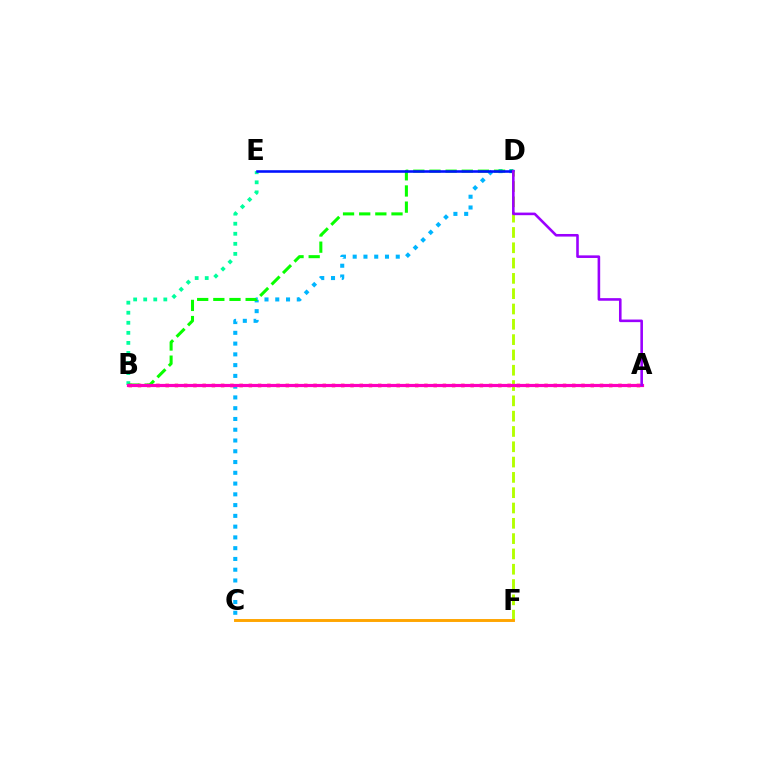{('C', 'D'): [{'color': '#00b5ff', 'line_style': 'dotted', 'thickness': 2.93}], ('B', 'E'): [{'color': '#00ff9d', 'line_style': 'dotted', 'thickness': 2.73}], ('A', 'B'): [{'color': '#ff0000', 'line_style': 'dotted', 'thickness': 2.51}, {'color': '#ff00bd', 'line_style': 'solid', 'thickness': 2.28}], ('B', 'D'): [{'color': '#08ff00', 'line_style': 'dashed', 'thickness': 2.19}], ('D', 'E'): [{'color': '#0010ff', 'line_style': 'solid', 'thickness': 1.85}], ('D', 'F'): [{'color': '#b3ff00', 'line_style': 'dashed', 'thickness': 2.08}], ('C', 'F'): [{'color': '#ffa500', 'line_style': 'solid', 'thickness': 2.1}], ('A', 'D'): [{'color': '#9b00ff', 'line_style': 'solid', 'thickness': 1.87}]}